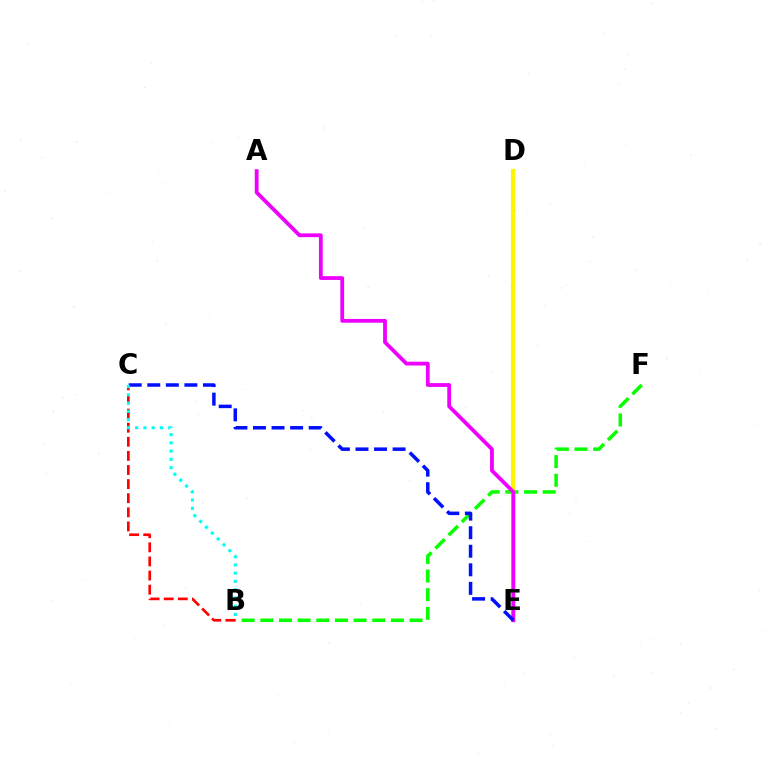{('B', 'F'): [{'color': '#08ff00', 'line_style': 'dashed', 'thickness': 2.53}], ('D', 'E'): [{'color': '#fcf500', 'line_style': 'solid', 'thickness': 2.98}], ('A', 'E'): [{'color': '#ee00ff', 'line_style': 'solid', 'thickness': 2.73}], ('B', 'C'): [{'color': '#ff0000', 'line_style': 'dashed', 'thickness': 1.92}, {'color': '#00fff6', 'line_style': 'dotted', 'thickness': 2.24}], ('C', 'E'): [{'color': '#0010ff', 'line_style': 'dashed', 'thickness': 2.52}]}